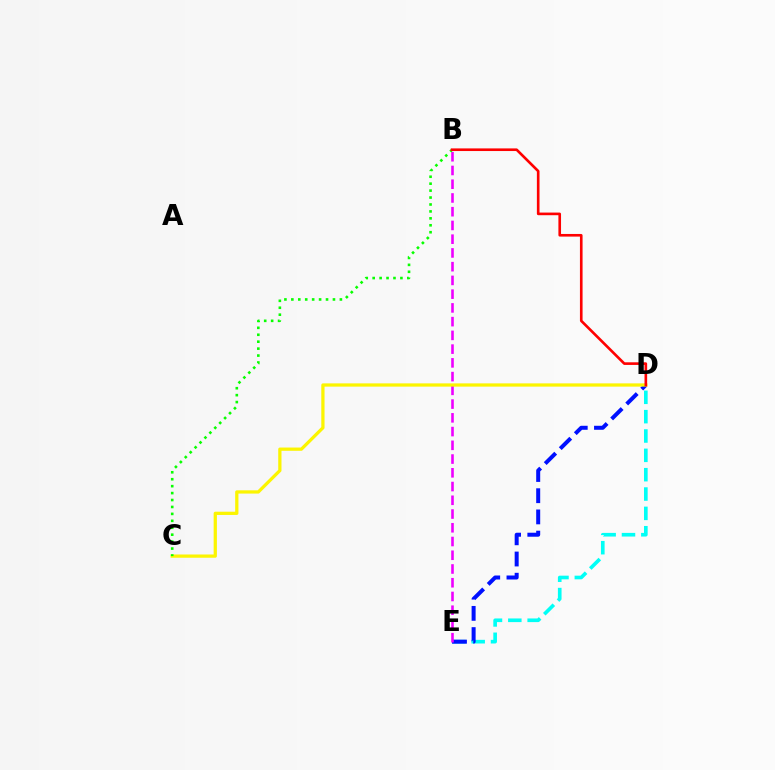{('D', 'E'): [{'color': '#00fff6', 'line_style': 'dashed', 'thickness': 2.63}, {'color': '#0010ff', 'line_style': 'dashed', 'thickness': 2.88}], ('B', 'E'): [{'color': '#ee00ff', 'line_style': 'dashed', 'thickness': 1.87}], ('C', 'D'): [{'color': '#fcf500', 'line_style': 'solid', 'thickness': 2.34}], ('B', 'C'): [{'color': '#08ff00', 'line_style': 'dotted', 'thickness': 1.88}], ('B', 'D'): [{'color': '#ff0000', 'line_style': 'solid', 'thickness': 1.9}]}